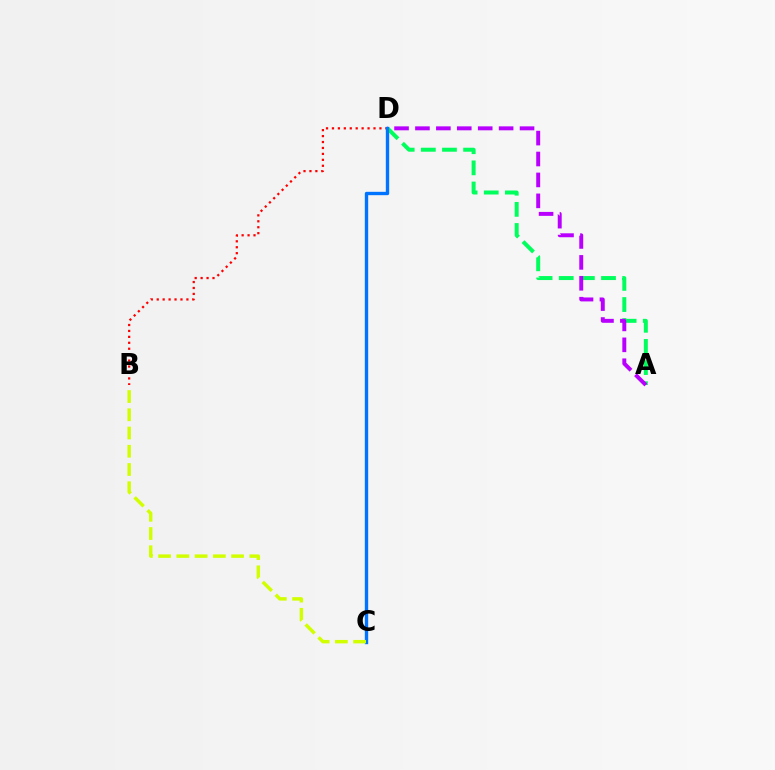{('A', 'D'): [{'color': '#00ff5c', 'line_style': 'dashed', 'thickness': 2.87}, {'color': '#b900ff', 'line_style': 'dashed', 'thickness': 2.84}], ('B', 'D'): [{'color': '#ff0000', 'line_style': 'dotted', 'thickness': 1.61}], ('C', 'D'): [{'color': '#0074ff', 'line_style': 'solid', 'thickness': 2.42}], ('B', 'C'): [{'color': '#d1ff00', 'line_style': 'dashed', 'thickness': 2.48}]}